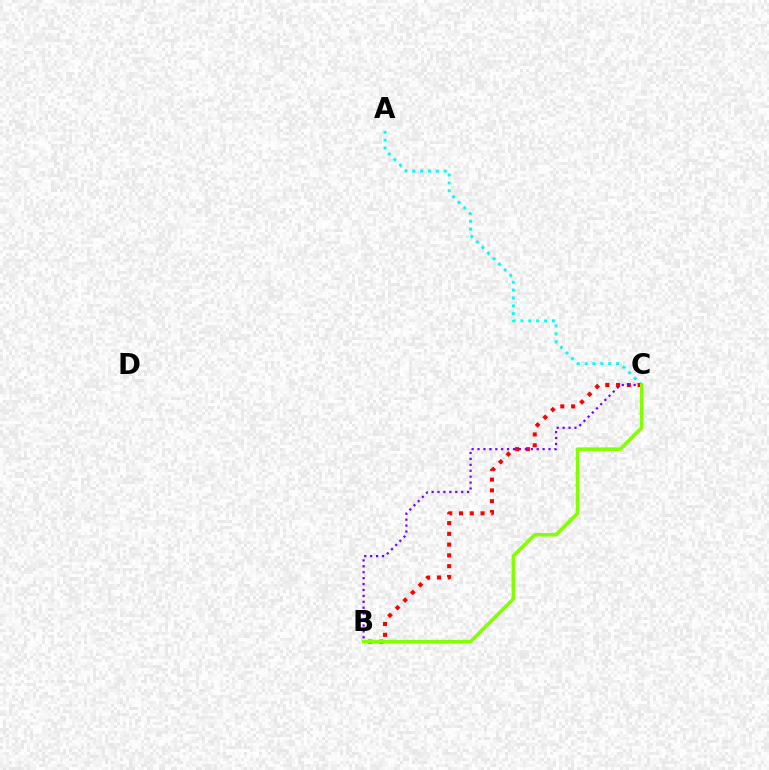{('A', 'C'): [{'color': '#00fff6', 'line_style': 'dotted', 'thickness': 2.14}], ('B', 'C'): [{'color': '#ff0000', 'line_style': 'dotted', 'thickness': 2.93}, {'color': '#7200ff', 'line_style': 'dotted', 'thickness': 1.61}, {'color': '#84ff00', 'line_style': 'solid', 'thickness': 2.58}]}